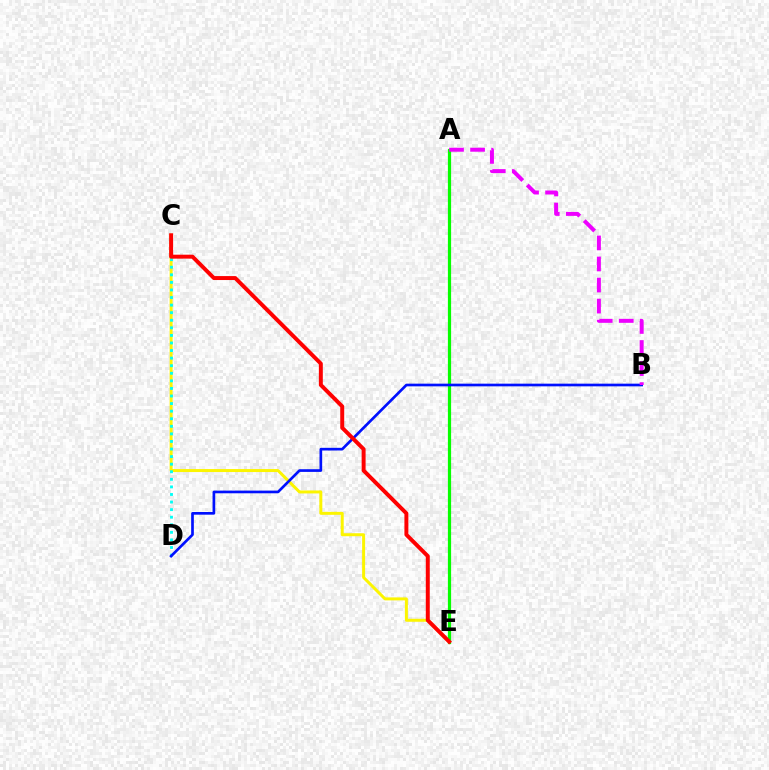{('A', 'E'): [{'color': '#08ff00', 'line_style': 'solid', 'thickness': 2.31}], ('C', 'E'): [{'color': '#fcf500', 'line_style': 'solid', 'thickness': 2.15}, {'color': '#ff0000', 'line_style': 'solid', 'thickness': 2.85}], ('C', 'D'): [{'color': '#00fff6', 'line_style': 'dotted', 'thickness': 2.06}], ('B', 'D'): [{'color': '#0010ff', 'line_style': 'solid', 'thickness': 1.93}], ('A', 'B'): [{'color': '#ee00ff', 'line_style': 'dashed', 'thickness': 2.86}]}